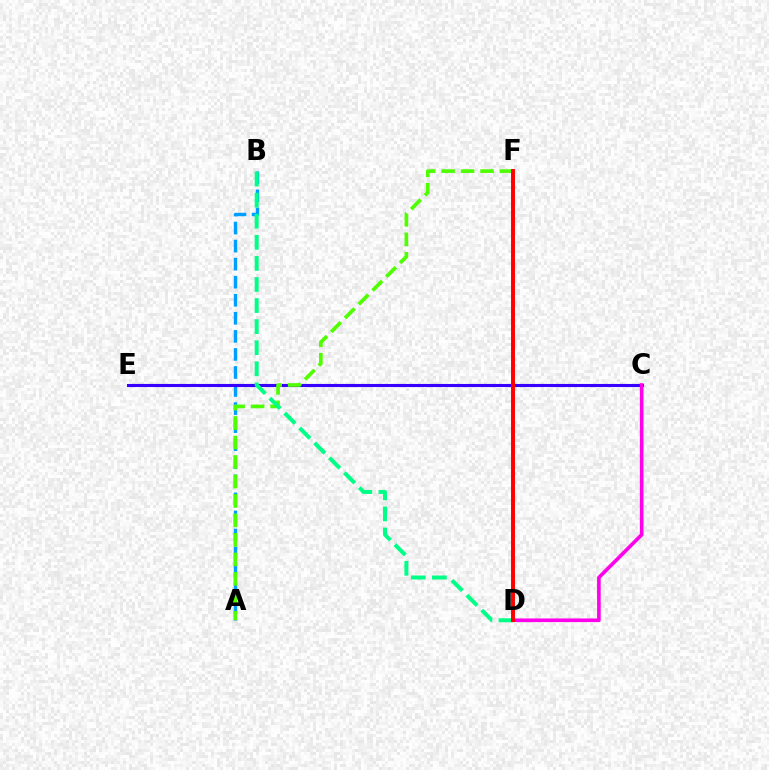{('A', 'B'): [{'color': '#009eff', 'line_style': 'dashed', 'thickness': 2.45}], ('C', 'E'): [{'color': '#3700ff', 'line_style': 'solid', 'thickness': 2.23}], ('A', 'F'): [{'color': '#4fff00', 'line_style': 'dashed', 'thickness': 2.65}], ('B', 'D'): [{'color': '#00ff86', 'line_style': 'dashed', 'thickness': 2.86}], ('C', 'D'): [{'color': '#ff00ed', 'line_style': 'solid', 'thickness': 2.62}], ('D', 'F'): [{'color': '#ffd500', 'line_style': 'dotted', 'thickness': 2.0}, {'color': '#ff0000', 'line_style': 'solid', 'thickness': 2.84}]}